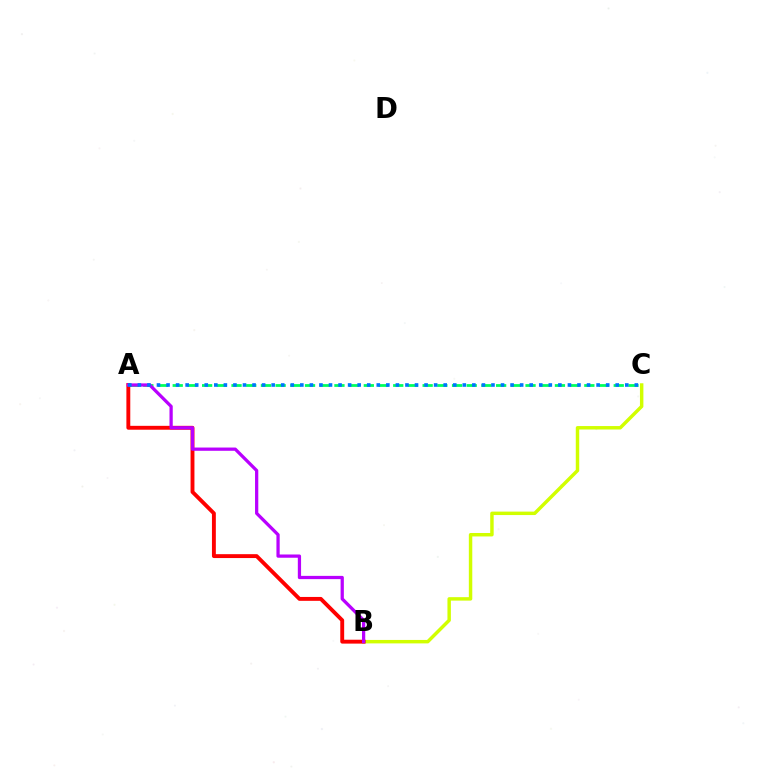{('A', 'C'): [{'color': '#00ff5c', 'line_style': 'dashed', 'thickness': 2.0}, {'color': '#0074ff', 'line_style': 'dotted', 'thickness': 2.6}], ('B', 'C'): [{'color': '#d1ff00', 'line_style': 'solid', 'thickness': 2.49}], ('A', 'B'): [{'color': '#ff0000', 'line_style': 'solid', 'thickness': 2.8}, {'color': '#b900ff', 'line_style': 'solid', 'thickness': 2.34}]}